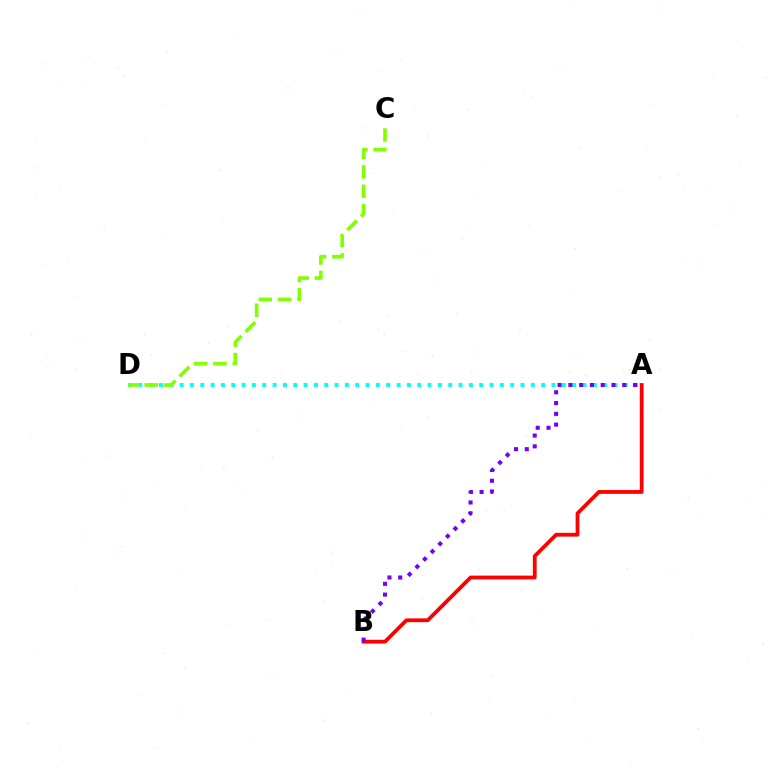{('A', 'D'): [{'color': '#00fff6', 'line_style': 'dotted', 'thickness': 2.81}], ('A', 'B'): [{'color': '#ff0000', 'line_style': 'solid', 'thickness': 2.72}, {'color': '#7200ff', 'line_style': 'dotted', 'thickness': 2.93}], ('C', 'D'): [{'color': '#84ff00', 'line_style': 'dashed', 'thickness': 2.63}]}